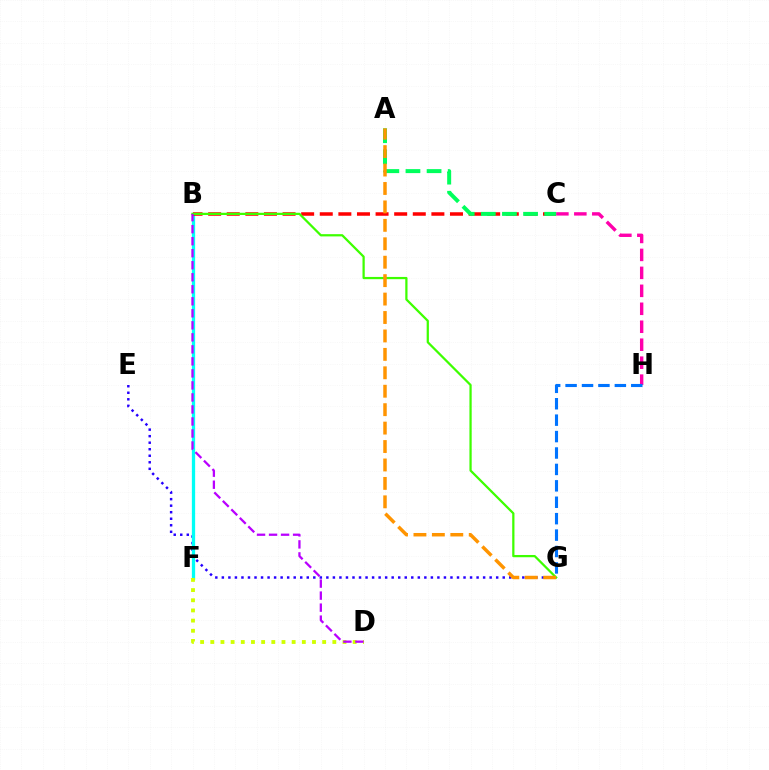{('E', 'G'): [{'color': '#2500ff', 'line_style': 'dotted', 'thickness': 1.77}], ('B', 'F'): [{'color': '#00fff6', 'line_style': 'solid', 'thickness': 2.36}], ('B', 'C'): [{'color': '#ff0000', 'line_style': 'dashed', 'thickness': 2.53}], ('B', 'G'): [{'color': '#3dff00', 'line_style': 'solid', 'thickness': 1.62}], ('C', 'H'): [{'color': '#ff00ac', 'line_style': 'dashed', 'thickness': 2.44}], ('A', 'C'): [{'color': '#00ff5c', 'line_style': 'dashed', 'thickness': 2.87}], ('A', 'G'): [{'color': '#ff9400', 'line_style': 'dashed', 'thickness': 2.5}], ('D', 'F'): [{'color': '#d1ff00', 'line_style': 'dotted', 'thickness': 2.76}], ('B', 'D'): [{'color': '#b900ff', 'line_style': 'dashed', 'thickness': 1.63}], ('G', 'H'): [{'color': '#0074ff', 'line_style': 'dashed', 'thickness': 2.23}]}